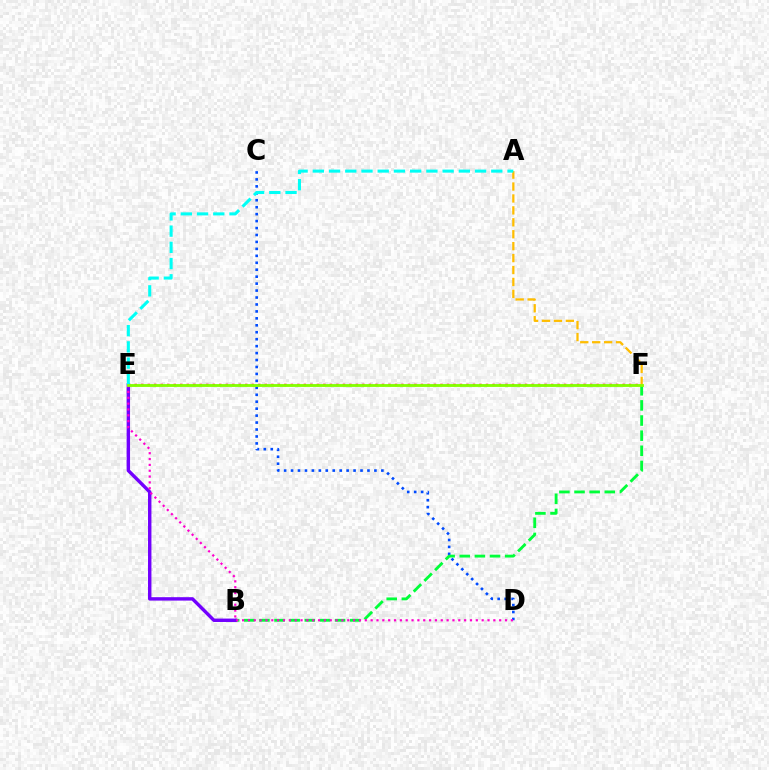{('E', 'F'): [{'color': '#ff0000', 'line_style': 'dotted', 'thickness': 1.77}, {'color': '#84ff00', 'line_style': 'solid', 'thickness': 2.04}], ('A', 'F'): [{'color': '#ffbd00', 'line_style': 'dashed', 'thickness': 1.62}], ('C', 'D'): [{'color': '#004bff', 'line_style': 'dotted', 'thickness': 1.89}], ('B', 'F'): [{'color': '#00ff39', 'line_style': 'dashed', 'thickness': 2.06}], ('B', 'E'): [{'color': '#7200ff', 'line_style': 'solid', 'thickness': 2.46}], ('D', 'E'): [{'color': '#ff00cf', 'line_style': 'dotted', 'thickness': 1.59}], ('A', 'E'): [{'color': '#00fff6', 'line_style': 'dashed', 'thickness': 2.2}]}